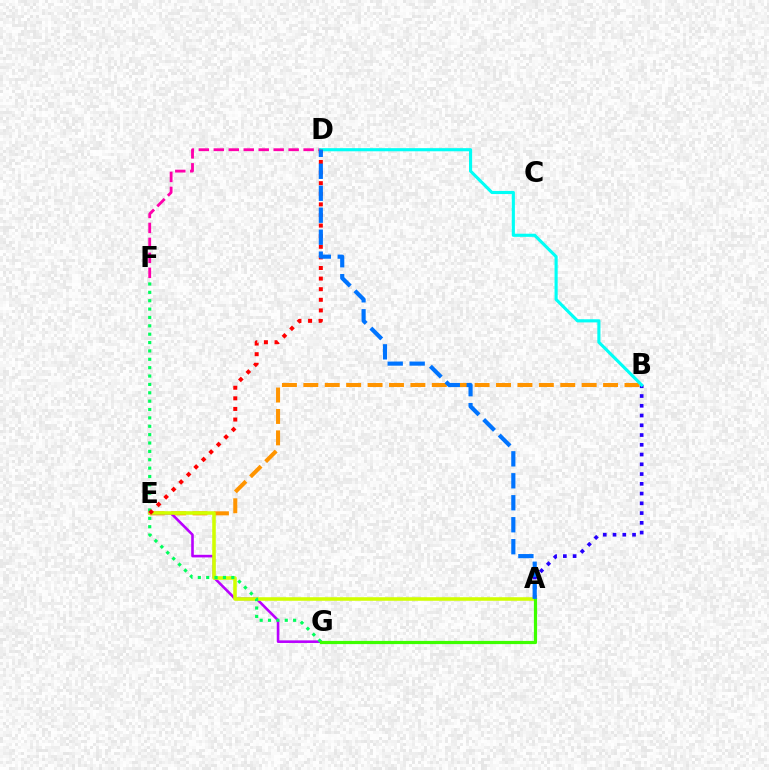{('B', 'E'): [{'color': '#ff9400', 'line_style': 'dashed', 'thickness': 2.91}], ('E', 'G'): [{'color': '#b900ff', 'line_style': 'solid', 'thickness': 1.87}], ('A', 'B'): [{'color': '#2500ff', 'line_style': 'dotted', 'thickness': 2.65}], ('D', 'F'): [{'color': '#ff00ac', 'line_style': 'dashed', 'thickness': 2.03}], ('A', 'E'): [{'color': '#d1ff00', 'line_style': 'solid', 'thickness': 2.55}], ('F', 'G'): [{'color': '#00ff5c', 'line_style': 'dotted', 'thickness': 2.27}], ('B', 'D'): [{'color': '#00fff6', 'line_style': 'solid', 'thickness': 2.25}], ('D', 'E'): [{'color': '#ff0000', 'line_style': 'dotted', 'thickness': 2.88}], ('A', 'G'): [{'color': '#3dff00', 'line_style': 'solid', 'thickness': 2.31}], ('A', 'D'): [{'color': '#0074ff', 'line_style': 'dashed', 'thickness': 2.98}]}